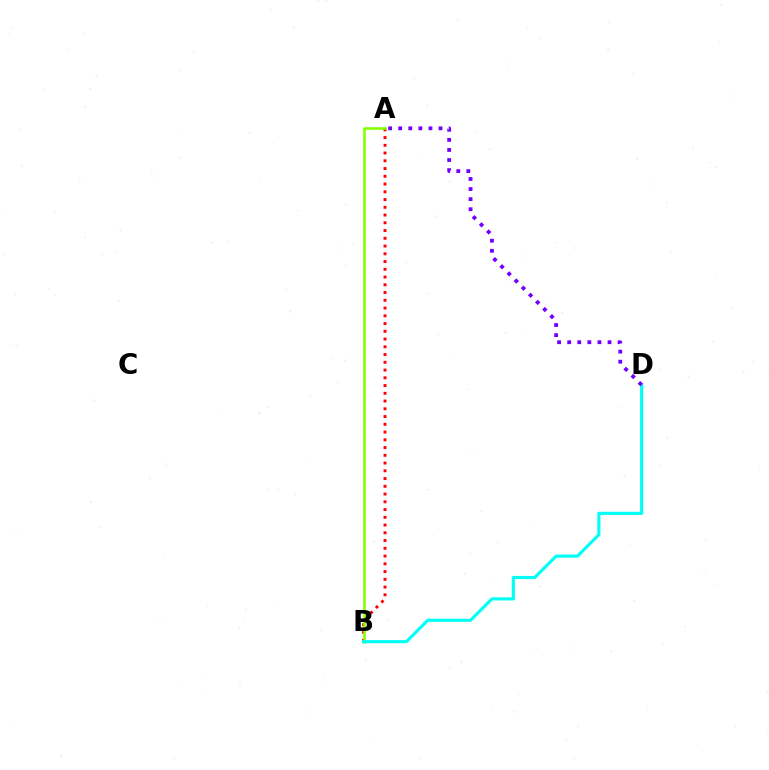{('A', 'B'): [{'color': '#ff0000', 'line_style': 'dotted', 'thickness': 2.11}, {'color': '#84ff00', 'line_style': 'solid', 'thickness': 1.86}], ('B', 'D'): [{'color': '#00fff6', 'line_style': 'solid', 'thickness': 2.25}], ('A', 'D'): [{'color': '#7200ff', 'line_style': 'dotted', 'thickness': 2.74}]}